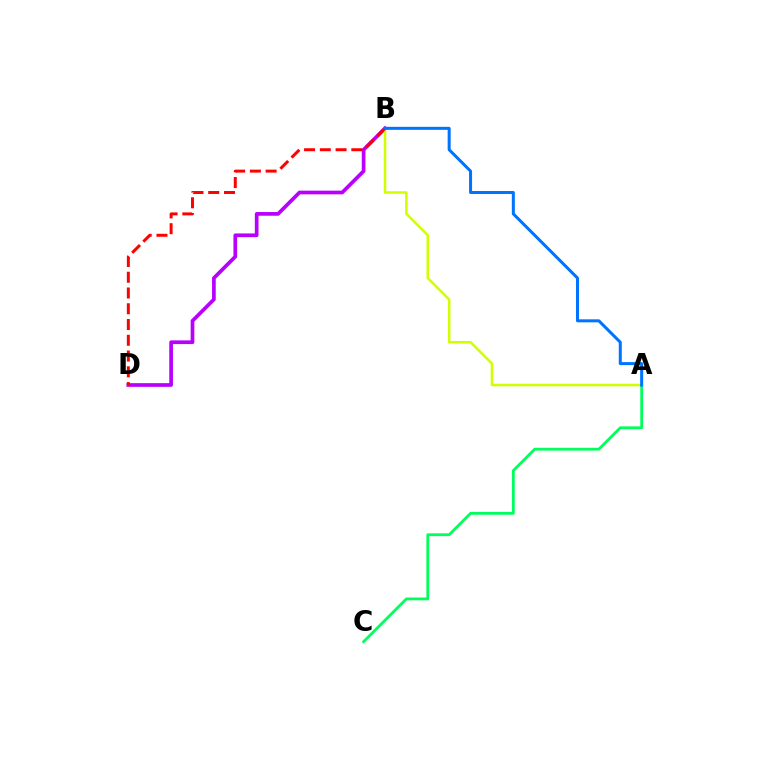{('B', 'D'): [{'color': '#b900ff', 'line_style': 'solid', 'thickness': 2.66}, {'color': '#ff0000', 'line_style': 'dashed', 'thickness': 2.14}], ('A', 'B'): [{'color': '#d1ff00', 'line_style': 'solid', 'thickness': 1.83}, {'color': '#0074ff', 'line_style': 'solid', 'thickness': 2.18}], ('A', 'C'): [{'color': '#00ff5c', 'line_style': 'solid', 'thickness': 2.0}]}